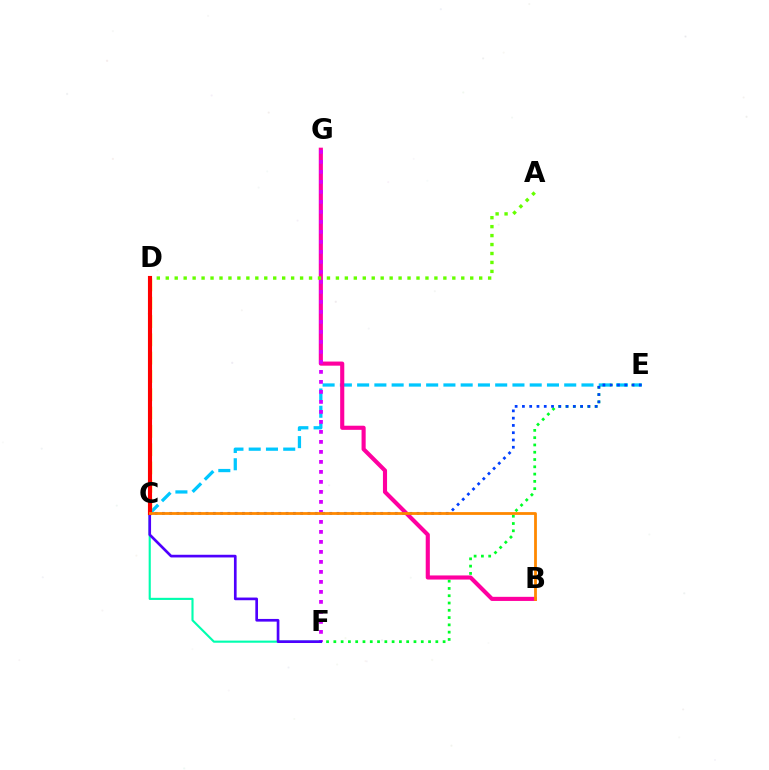{('C', 'F'): [{'color': '#00ffaf', 'line_style': 'solid', 'thickness': 1.53}, {'color': '#4f00ff', 'line_style': 'solid', 'thickness': 1.93}], ('E', 'F'): [{'color': '#00ff27', 'line_style': 'dotted', 'thickness': 1.98}], ('C', 'E'): [{'color': '#00c7ff', 'line_style': 'dashed', 'thickness': 2.34}, {'color': '#003fff', 'line_style': 'dotted', 'thickness': 1.98}], ('B', 'G'): [{'color': '#ff00a0', 'line_style': 'solid', 'thickness': 2.96}], ('F', 'G'): [{'color': '#d600ff', 'line_style': 'dotted', 'thickness': 2.72}], ('A', 'D'): [{'color': '#66ff00', 'line_style': 'dotted', 'thickness': 2.43}], ('C', 'D'): [{'color': '#eeff00', 'line_style': 'dashed', 'thickness': 2.49}, {'color': '#ff0000', 'line_style': 'solid', 'thickness': 2.96}], ('B', 'C'): [{'color': '#ff8800', 'line_style': 'solid', 'thickness': 2.01}]}